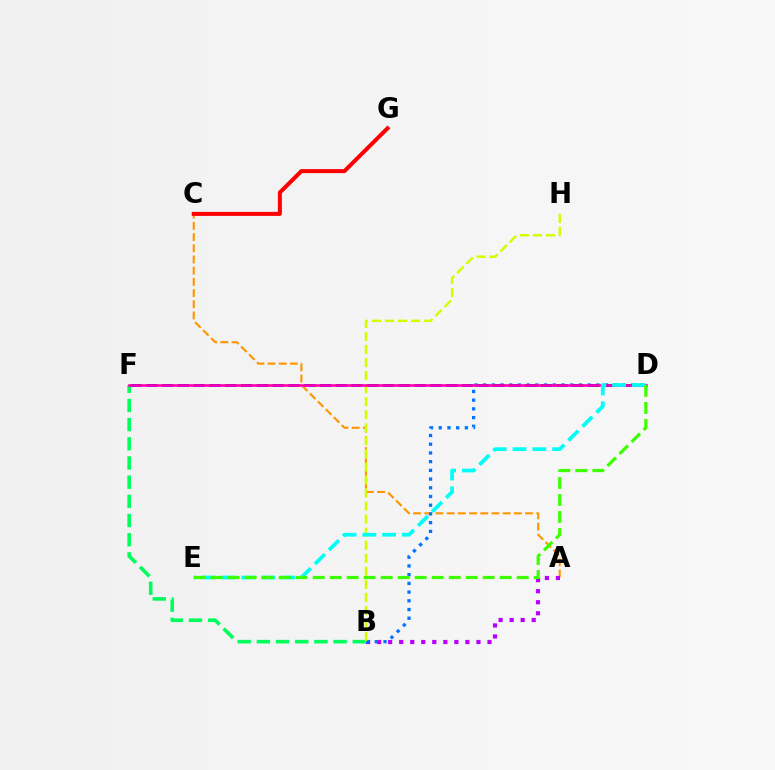{('A', 'C'): [{'color': '#ff9400', 'line_style': 'dashed', 'thickness': 1.52}], ('A', 'B'): [{'color': '#b900ff', 'line_style': 'dotted', 'thickness': 3.0}], ('B', 'D'): [{'color': '#0074ff', 'line_style': 'dotted', 'thickness': 2.37}], ('B', 'F'): [{'color': '#00ff5c', 'line_style': 'dashed', 'thickness': 2.61}], ('D', 'F'): [{'color': '#2500ff', 'line_style': 'dashed', 'thickness': 2.14}, {'color': '#ff00ac', 'line_style': 'solid', 'thickness': 1.88}], ('B', 'H'): [{'color': '#d1ff00', 'line_style': 'dashed', 'thickness': 1.77}], ('C', 'G'): [{'color': '#ff0000', 'line_style': 'solid', 'thickness': 2.9}], ('D', 'E'): [{'color': '#00fff6', 'line_style': 'dashed', 'thickness': 2.69}, {'color': '#3dff00', 'line_style': 'dashed', 'thickness': 2.31}]}